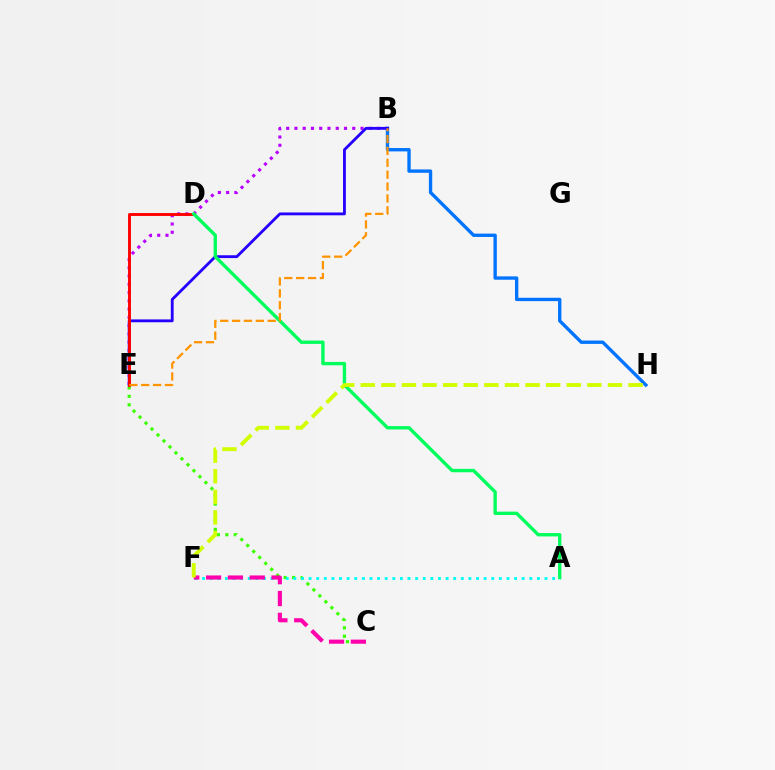{('B', 'E'): [{'color': '#b900ff', 'line_style': 'dotted', 'thickness': 2.24}, {'color': '#2500ff', 'line_style': 'solid', 'thickness': 2.04}, {'color': '#ff9400', 'line_style': 'dashed', 'thickness': 1.61}], ('B', 'H'): [{'color': '#0074ff', 'line_style': 'solid', 'thickness': 2.41}], ('C', 'E'): [{'color': '#3dff00', 'line_style': 'dotted', 'thickness': 2.29}], ('A', 'F'): [{'color': '#00fff6', 'line_style': 'dotted', 'thickness': 2.07}], ('D', 'E'): [{'color': '#ff0000', 'line_style': 'solid', 'thickness': 2.09}], ('A', 'D'): [{'color': '#00ff5c', 'line_style': 'solid', 'thickness': 2.43}], ('C', 'F'): [{'color': '#ff00ac', 'line_style': 'dashed', 'thickness': 2.96}], ('F', 'H'): [{'color': '#d1ff00', 'line_style': 'dashed', 'thickness': 2.8}]}